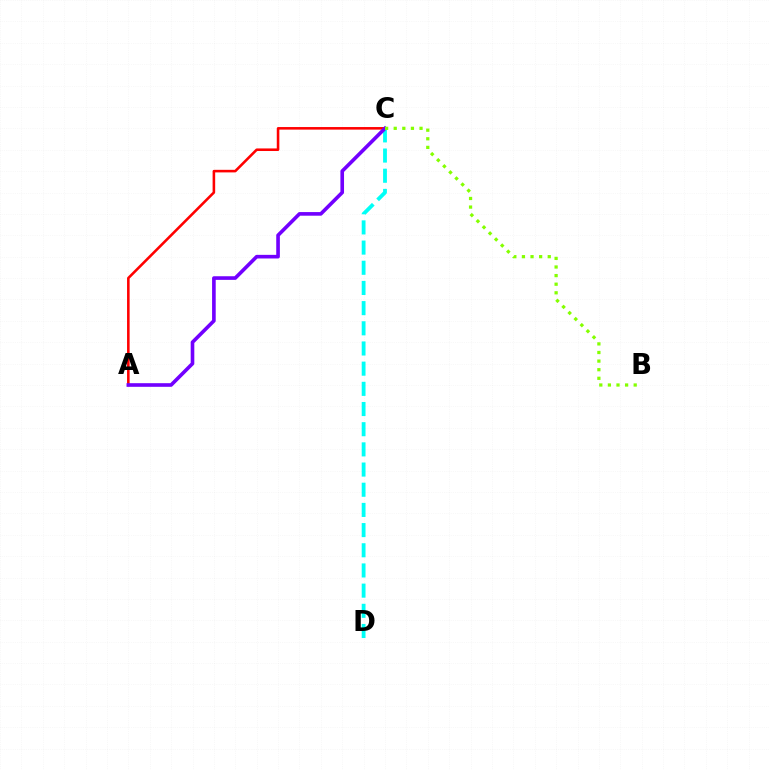{('A', 'C'): [{'color': '#ff0000', 'line_style': 'solid', 'thickness': 1.85}, {'color': '#7200ff', 'line_style': 'solid', 'thickness': 2.61}], ('C', 'D'): [{'color': '#00fff6', 'line_style': 'dashed', 'thickness': 2.74}], ('B', 'C'): [{'color': '#84ff00', 'line_style': 'dotted', 'thickness': 2.34}]}